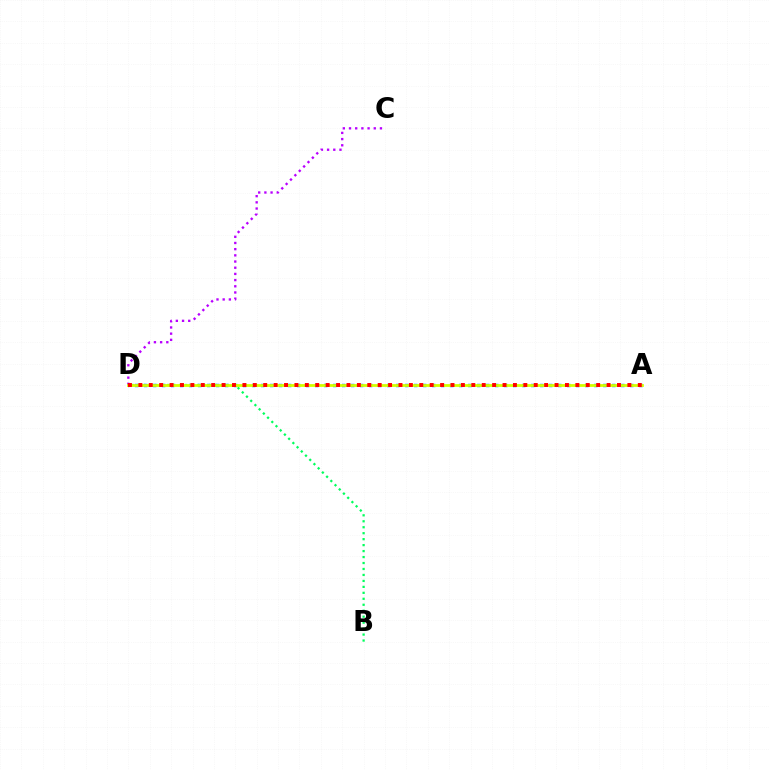{('C', 'D'): [{'color': '#b900ff', 'line_style': 'dotted', 'thickness': 1.68}], ('B', 'D'): [{'color': '#00ff5c', 'line_style': 'dotted', 'thickness': 1.62}], ('A', 'D'): [{'color': '#0074ff', 'line_style': 'dotted', 'thickness': 2.45}, {'color': '#d1ff00', 'line_style': 'solid', 'thickness': 2.01}, {'color': '#ff0000', 'line_style': 'dotted', 'thickness': 2.83}]}